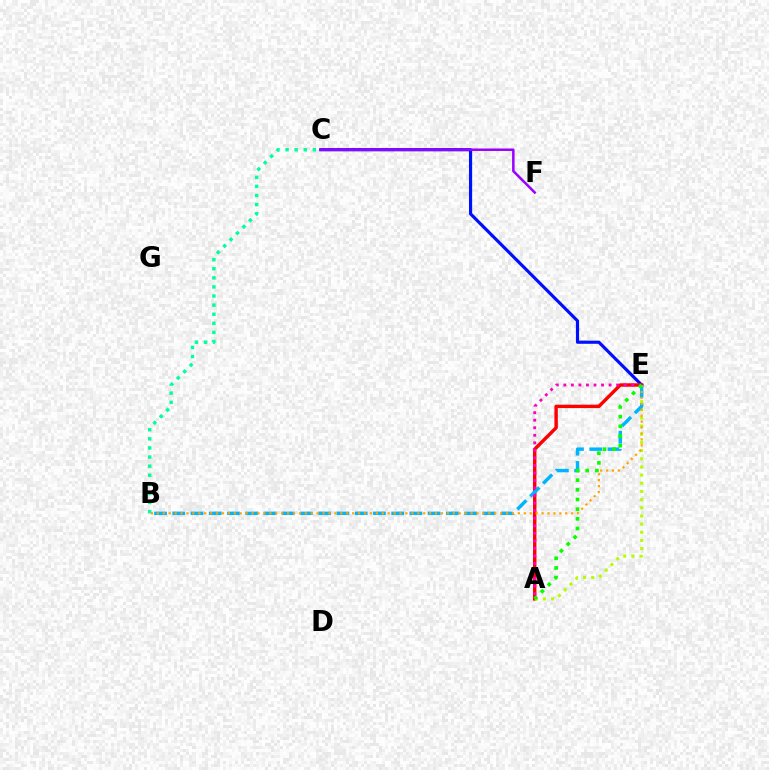{('C', 'E'): [{'color': '#0010ff', 'line_style': 'solid', 'thickness': 2.28}], ('A', 'E'): [{'color': '#ff0000', 'line_style': 'solid', 'thickness': 2.46}, {'color': '#b3ff00', 'line_style': 'dotted', 'thickness': 2.22}, {'color': '#ff00bd', 'line_style': 'dotted', 'thickness': 2.05}, {'color': '#08ff00', 'line_style': 'dotted', 'thickness': 2.63}], ('B', 'E'): [{'color': '#00b5ff', 'line_style': 'dashed', 'thickness': 2.48}, {'color': '#ffa500', 'line_style': 'dotted', 'thickness': 1.61}], ('C', 'F'): [{'color': '#9b00ff', 'line_style': 'solid', 'thickness': 1.8}], ('B', 'C'): [{'color': '#00ff9d', 'line_style': 'dotted', 'thickness': 2.47}]}